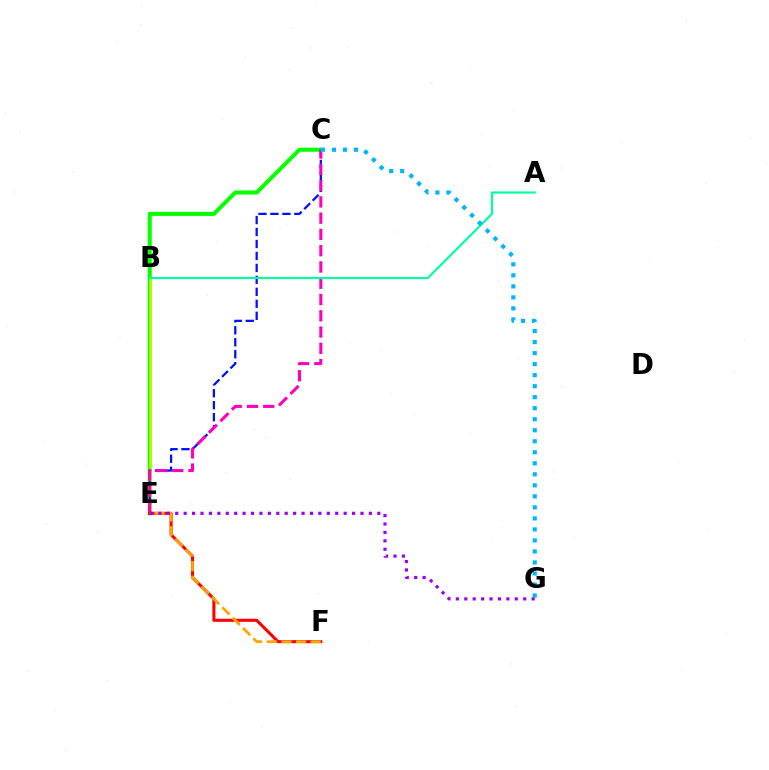{('C', 'E'): [{'color': '#08ff00', 'line_style': 'solid', 'thickness': 2.92}, {'color': '#0010ff', 'line_style': 'dashed', 'thickness': 1.63}, {'color': '#ff00bd', 'line_style': 'dashed', 'thickness': 2.21}], ('B', 'E'): [{'color': '#b3ff00', 'line_style': 'solid', 'thickness': 1.99}], ('E', 'F'): [{'color': '#ff0000', 'line_style': 'solid', 'thickness': 2.2}, {'color': '#ffa500', 'line_style': 'dashed', 'thickness': 1.99}], ('A', 'B'): [{'color': '#00ff9d', 'line_style': 'solid', 'thickness': 1.54}], ('C', 'G'): [{'color': '#00b5ff', 'line_style': 'dotted', 'thickness': 2.99}], ('E', 'G'): [{'color': '#9b00ff', 'line_style': 'dotted', 'thickness': 2.29}]}